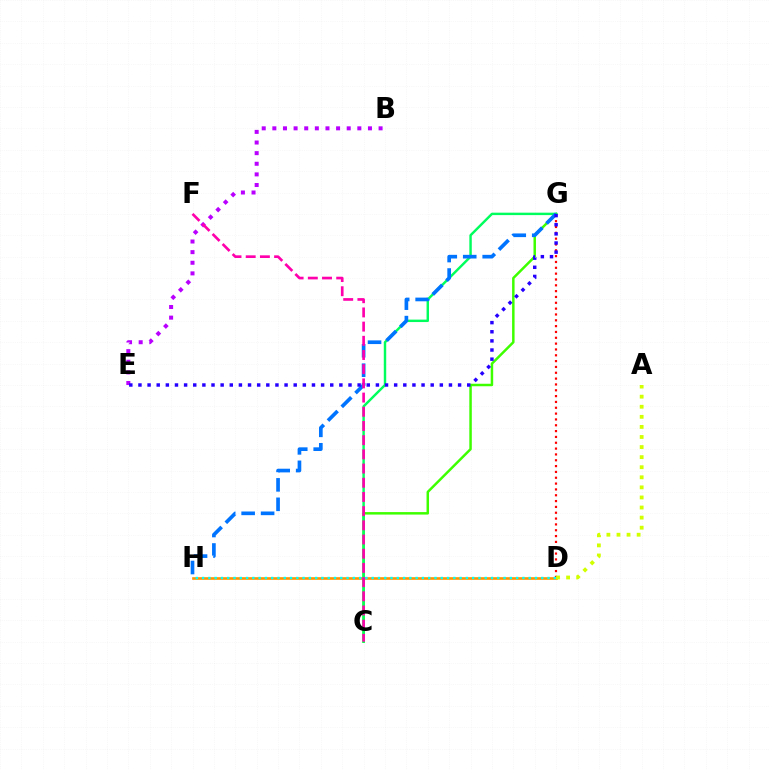{('D', 'G'): [{'color': '#ff0000', 'line_style': 'dotted', 'thickness': 1.58}], ('C', 'G'): [{'color': '#3dff00', 'line_style': 'solid', 'thickness': 1.79}, {'color': '#00ff5c', 'line_style': 'solid', 'thickness': 1.75}], ('D', 'H'): [{'color': '#ff9400', 'line_style': 'solid', 'thickness': 1.9}, {'color': '#00fff6', 'line_style': 'dotted', 'thickness': 1.71}], ('B', 'E'): [{'color': '#b900ff', 'line_style': 'dotted', 'thickness': 2.89}], ('G', 'H'): [{'color': '#0074ff', 'line_style': 'dashed', 'thickness': 2.64}], ('C', 'F'): [{'color': '#ff00ac', 'line_style': 'dashed', 'thickness': 1.93}], ('E', 'G'): [{'color': '#2500ff', 'line_style': 'dotted', 'thickness': 2.48}], ('A', 'D'): [{'color': '#d1ff00', 'line_style': 'dotted', 'thickness': 2.74}]}